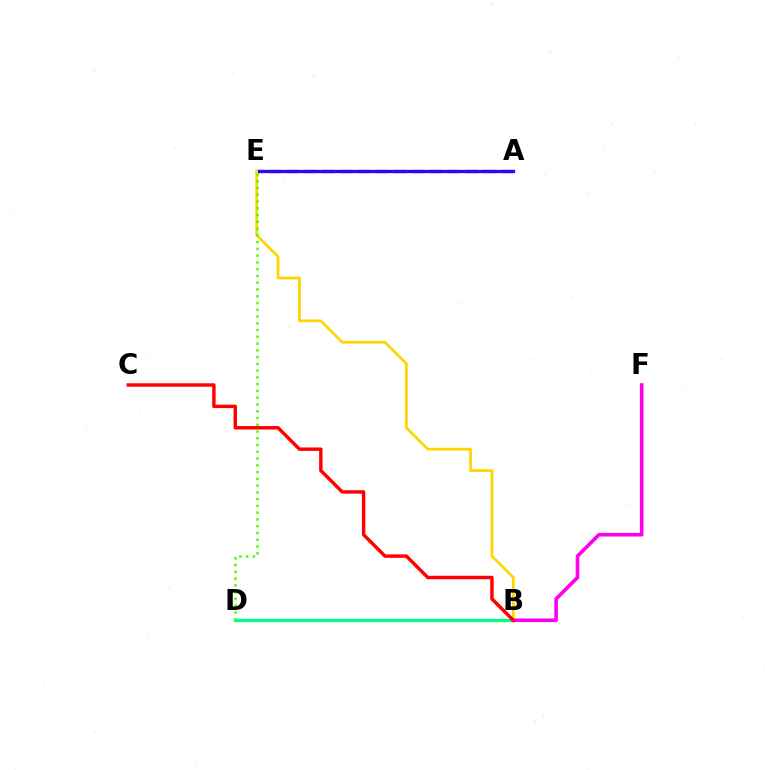{('A', 'E'): [{'color': '#009eff', 'line_style': 'dashed', 'thickness': 2.43}, {'color': '#3700ff', 'line_style': 'solid', 'thickness': 2.36}], ('B', 'D'): [{'color': '#00ff86', 'line_style': 'solid', 'thickness': 2.38}], ('B', 'F'): [{'color': '#ff00ed', 'line_style': 'solid', 'thickness': 2.6}], ('B', 'E'): [{'color': '#ffd500', 'line_style': 'solid', 'thickness': 1.97}], ('D', 'E'): [{'color': '#4fff00', 'line_style': 'dotted', 'thickness': 1.84}], ('B', 'C'): [{'color': '#ff0000', 'line_style': 'solid', 'thickness': 2.47}]}